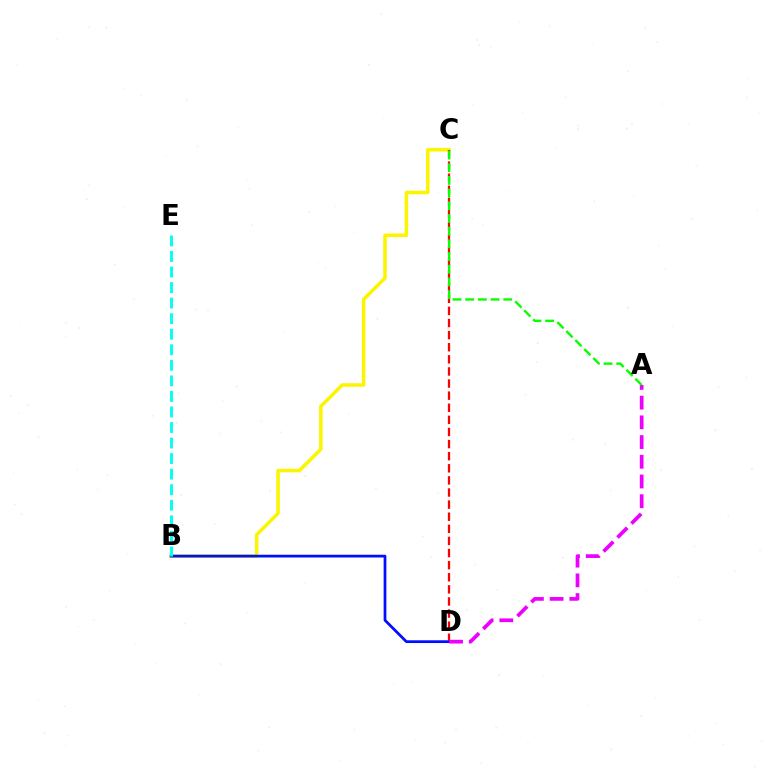{('B', 'C'): [{'color': '#fcf500', 'line_style': 'solid', 'thickness': 2.53}], ('C', 'D'): [{'color': '#ff0000', 'line_style': 'dashed', 'thickness': 1.64}], ('B', 'D'): [{'color': '#0010ff', 'line_style': 'solid', 'thickness': 1.99}], ('A', 'D'): [{'color': '#ee00ff', 'line_style': 'dashed', 'thickness': 2.68}], ('A', 'C'): [{'color': '#08ff00', 'line_style': 'dashed', 'thickness': 1.72}], ('B', 'E'): [{'color': '#00fff6', 'line_style': 'dashed', 'thickness': 2.11}]}